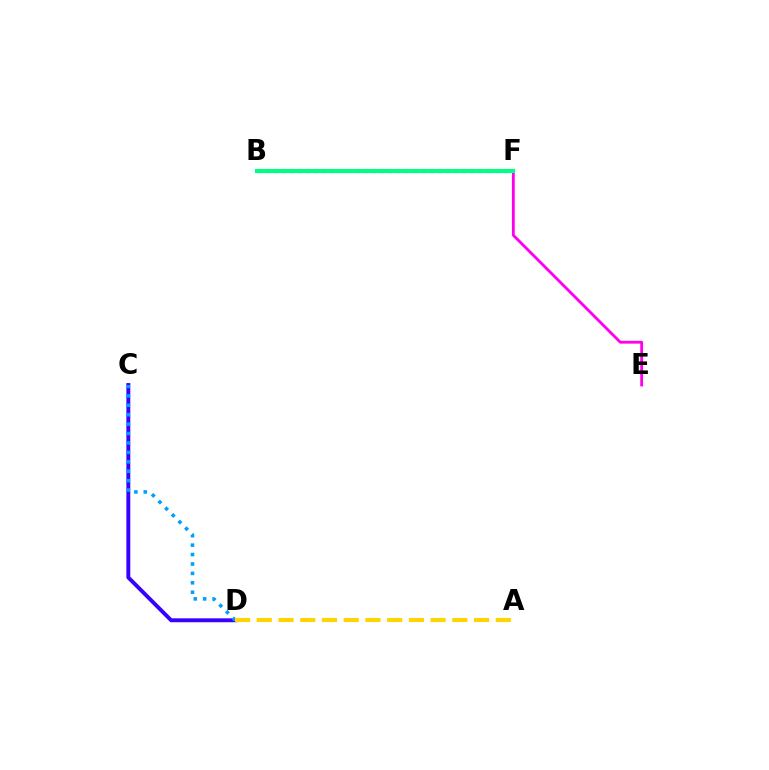{('B', 'F'): [{'color': '#4fff00', 'line_style': 'dotted', 'thickness': 1.89}, {'color': '#ff0000', 'line_style': 'dotted', 'thickness': 2.23}, {'color': '#00ff86', 'line_style': 'solid', 'thickness': 2.97}], ('E', 'F'): [{'color': '#ff00ed', 'line_style': 'solid', 'thickness': 2.03}], ('C', 'D'): [{'color': '#3700ff', 'line_style': 'solid', 'thickness': 2.81}, {'color': '#009eff', 'line_style': 'dotted', 'thickness': 2.56}], ('A', 'D'): [{'color': '#ffd500', 'line_style': 'dashed', 'thickness': 2.95}]}